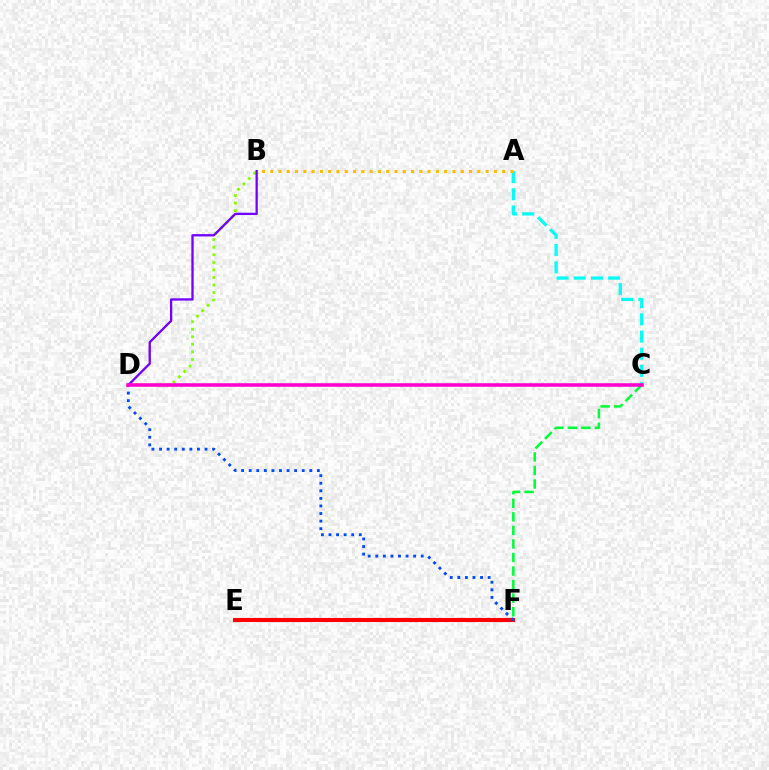{('E', 'F'): [{'color': '#ff0000', 'line_style': 'solid', 'thickness': 2.94}], ('B', 'D'): [{'color': '#84ff00', 'line_style': 'dotted', 'thickness': 2.06}, {'color': '#7200ff', 'line_style': 'solid', 'thickness': 1.66}], ('C', 'F'): [{'color': '#00ff39', 'line_style': 'dashed', 'thickness': 1.84}], ('D', 'F'): [{'color': '#004bff', 'line_style': 'dotted', 'thickness': 2.06}], ('A', 'C'): [{'color': '#00fff6', 'line_style': 'dashed', 'thickness': 2.34}], ('A', 'B'): [{'color': '#ffbd00', 'line_style': 'dotted', 'thickness': 2.25}], ('C', 'D'): [{'color': '#ff00cf', 'line_style': 'solid', 'thickness': 2.55}]}